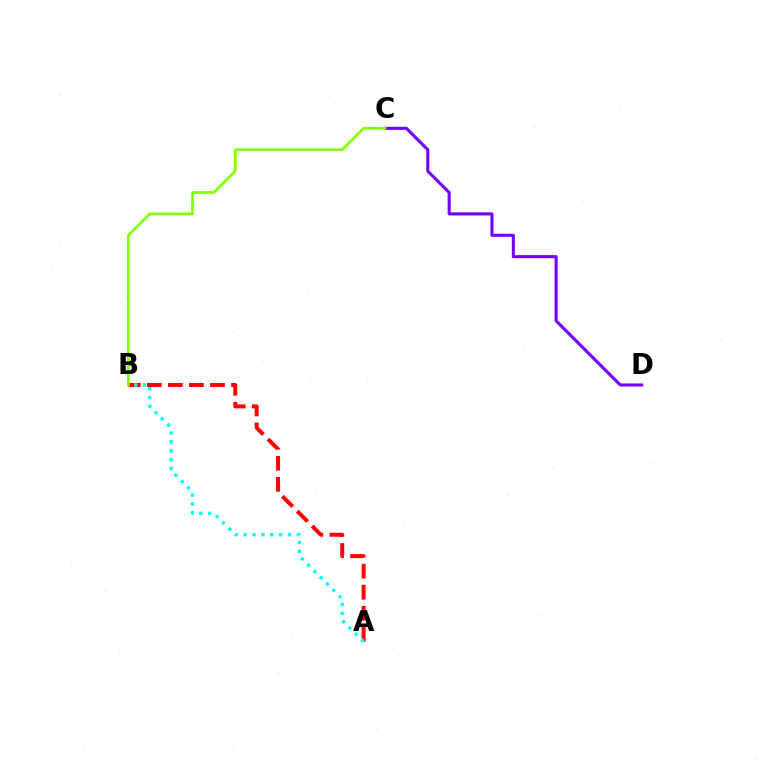{('A', 'B'): [{'color': '#ff0000', 'line_style': 'dashed', 'thickness': 2.86}, {'color': '#00fff6', 'line_style': 'dotted', 'thickness': 2.41}], ('C', 'D'): [{'color': '#7200ff', 'line_style': 'solid', 'thickness': 2.21}], ('B', 'C'): [{'color': '#84ff00', 'line_style': 'solid', 'thickness': 1.95}]}